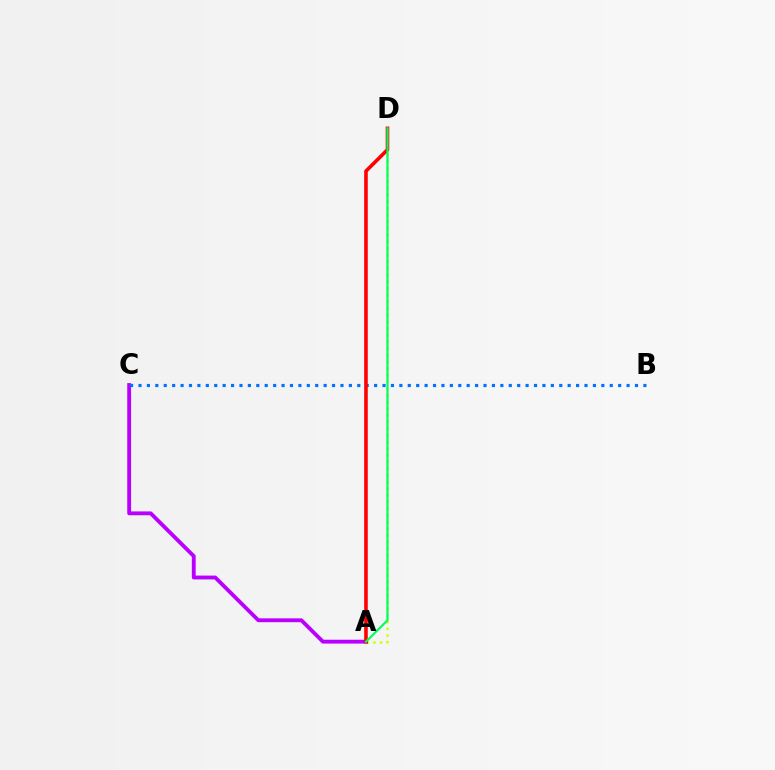{('A', 'D'): [{'color': '#d1ff00', 'line_style': 'dotted', 'thickness': 1.81}, {'color': '#ff0000', 'line_style': 'solid', 'thickness': 2.59}, {'color': '#00ff5c', 'line_style': 'solid', 'thickness': 1.57}], ('A', 'C'): [{'color': '#b900ff', 'line_style': 'solid', 'thickness': 2.77}], ('B', 'C'): [{'color': '#0074ff', 'line_style': 'dotted', 'thickness': 2.29}]}